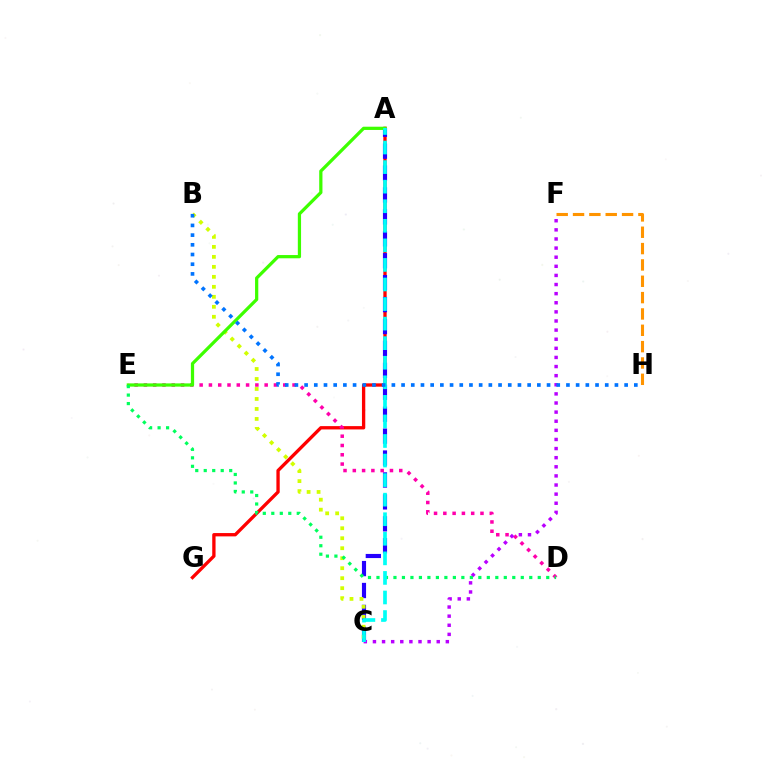{('A', 'G'): [{'color': '#ff0000', 'line_style': 'solid', 'thickness': 2.39}], ('A', 'C'): [{'color': '#2500ff', 'line_style': 'dashed', 'thickness': 2.98}, {'color': '#00fff6', 'line_style': 'dashed', 'thickness': 2.66}], ('B', 'C'): [{'color': '#d1ff00', 'line_style': 'dotted', 'thickness': 2.71}], ('D', 'E'): [{'color': '#ff00ac', 'line_style': 'dotted', 'thickness': 2.52}, {'color': '#00ff5c', 'line_style': 'dotted', 'thickness': 2.31}], ('A', 'E'): [{'color': '#3dff00', 'line_style': 'solid', 'thickness': 2.33}], ('C', 'F'): [{'color': '#b900ff', 'line_style': 'dotted', 'thickness': 2.48}], ('B', 'H'): [{'color': '#0074ff', 'line_style': 'dotted', 'thickness': 2.63}], ('F', 'H'): [{'color': '#ff9400', 'line_style': 'dashed', 'thickness': 2.22}]}